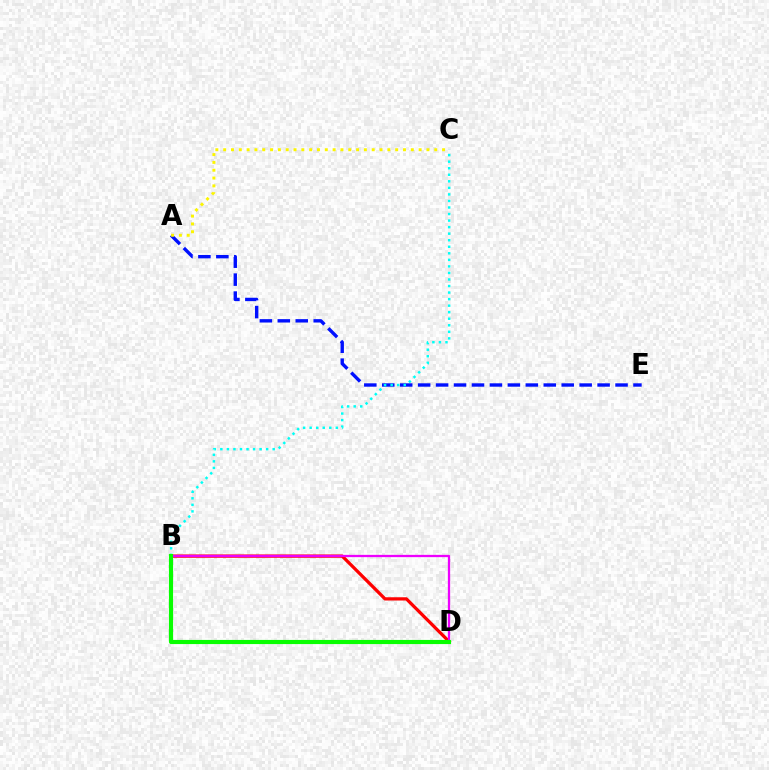{('B', 'D'): [{'color': '#ff0000', 'line_style': 'solid', 'thickness': 2.34}, {'color': '#ee00ff', 'line_style': 'solid', 'thickness': 1.64}, {'color': '#08ff00', 'line_style': 'solid', 'thickness': 2.99}], ('A', 'E'): [{'color': '#0010ff', 'line_style': 'dashed', 'thickness': 2.44}], ('A', 'C'): [{'color': '#fcf500', 'line_style': 'dotted', 'thickness': 2.12}], ('B', 'C'): [{'color': '#00fff6', 'line_style': 'dotted', 'thickness': 1.78}]}